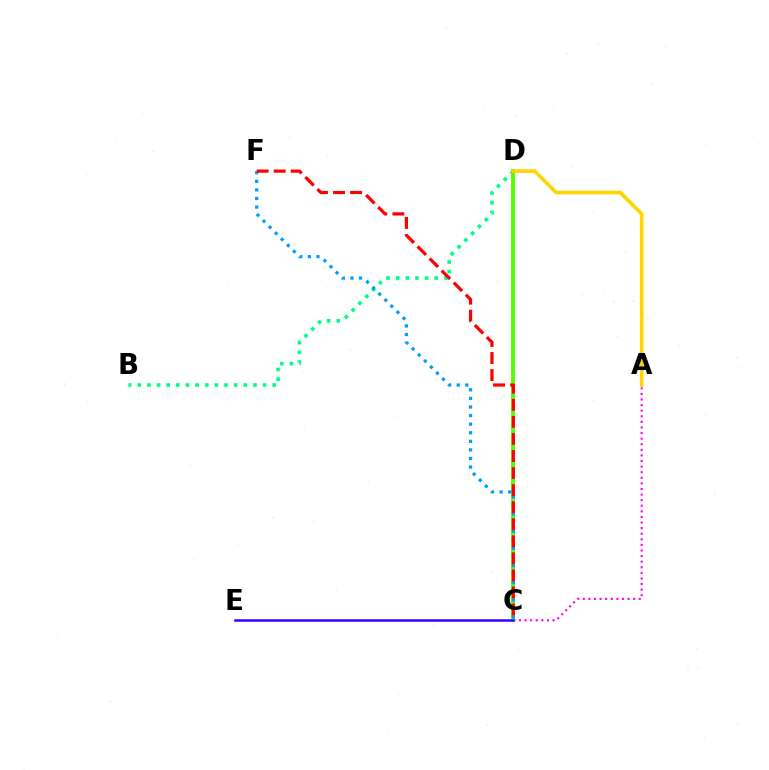{('B', 'D'): [{'color': '#00ff86', 'line_style': 'dotted', 'thickness': 2.62}], ('A', 'C'): [{'color': '#ff00ed', 'line_style': 'dotted', 'thickness': 1.52}], ('C', 'D'): [{'color': '#4fff00', 'line_style': 'solid', 'thickness': 2.75}], ('C', 'E'): [{'color': '#3700ff', 'line_style': 'solid', 'thickness': 1.81}], ('C', 'F'): [{'color': '#009eff', 'line_style': 'dotted', 'thickness': 2.33}, {'color': '#ff0000', 'line_style': 'dashed', 'thickness': 2.32}], ('A', 'D'): [{'color': '#ffd500', 'line_style': 'solid', 'thickness': 2.6}]}